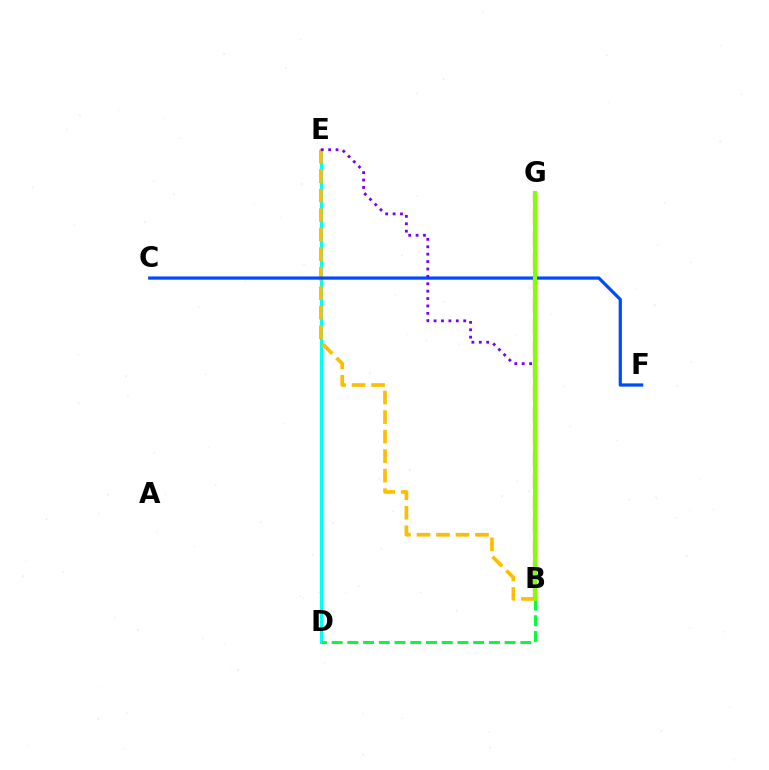{('D', 'E'): [{'color': '#00fff6', 'line_style': 'solid', 'thickness': 2.24}], ('B', 'G'): [{'color': '#ff00cf', 'line_style': 'solid', 'thickness': 1.94}, {'color': '#ff0000', 'line_style': 'dashed', 'thickness': 2.99}, {'color': '#84ff00', 'line_style': 'solid', 'thickness': 2.93}], ('B', 'D'): [{'color': '#00ff39', 'line_style': 'dashed', 'thickness': 2.14}], ('B', 'E'): [{'color': '#ffbd00', 'line_style': 'dashed', 'thickness': 2.65}, {'color': '#7200ff', 'line_style': 'dotted', 'thickness': 2.01}], ('C', 'F'): [{'color': '#004bff', 'line_style': 'solid', 'thickness': 2.33}]}